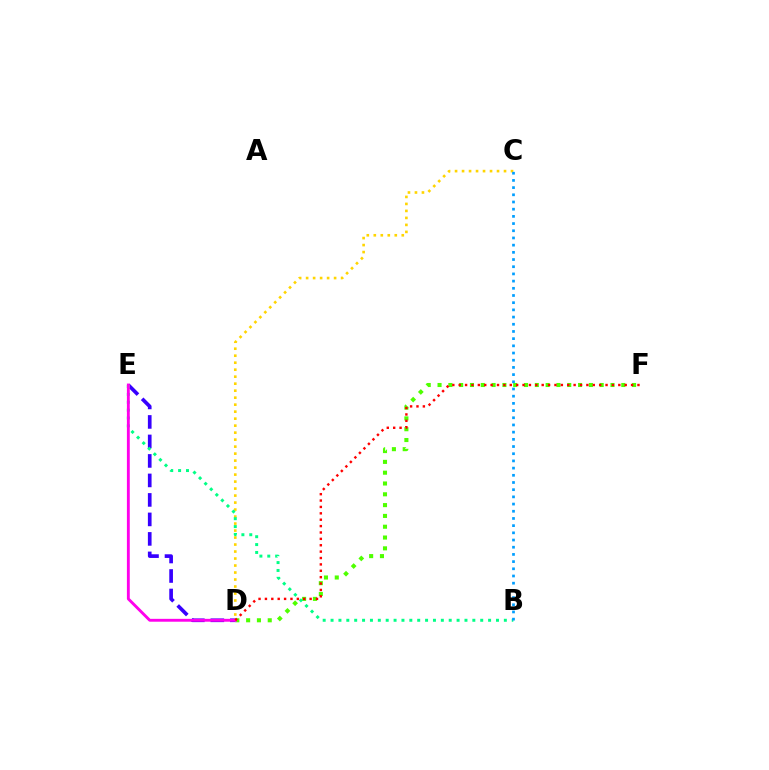{('C', 'D'): [{'color': '#ffd500', 'line_style': 'dotted', 'thickness': 1.9}], ('D', 'F'): [{'color': '#4fff00', 'line_style': 'dotted', 'thickness': 2.94}, {'color': '#ff0000', 'line_style': 'dotted', 'thickness': 1.73}], ('D', 'E'): [{'color': '#3700ff', 'line_style': 'dashed', 'thickness': 2.65}, {'color': '#ff00ed', 'line_style': 'solid', 'thickness': 2.07}], ('B', 'E'): [{'color': '#00ff86', 'line_style': 'dotted', 'thickness': 2.14}], ('B', 'C'): [{'color': '#009eff', 'line_style': 'dotted', 'thickness': 1.95}]}